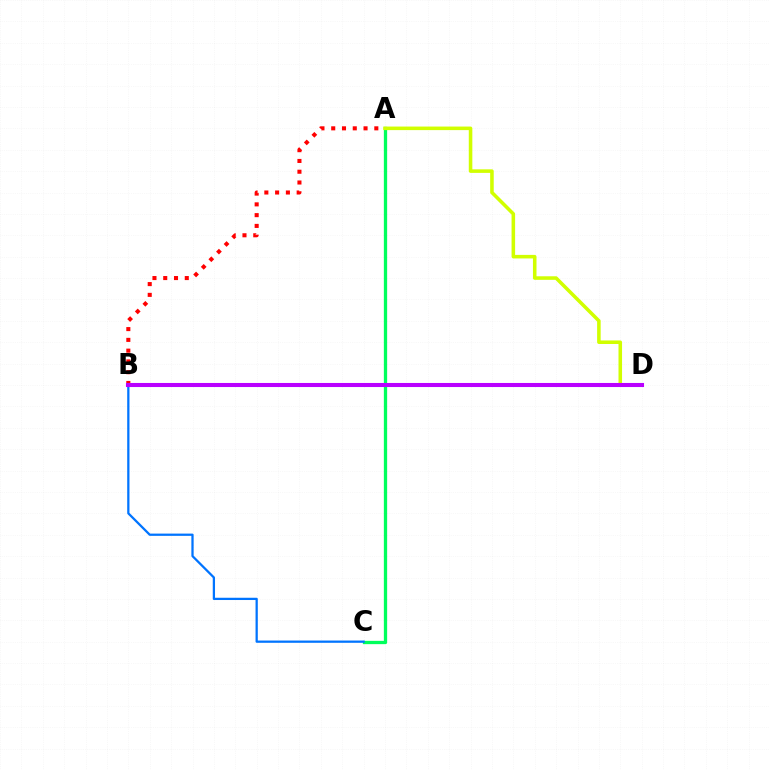{('A', 'B'): [{'color': '#ff0000', 'line_style': 'dotted', 'thickness': 2.93}], ('A', 'C'): [{'color': '#00ff5c', 'line_style': 'solid', 'thickness': 2.37}], ('B', 'C'): [{'color': '#0074ff', 'line_style': 'solid', 'thickness': 1.63}], ('A', 'D'): [{'color': '#d1ff00', 'line_style': 'solid', 'thickness': 2.56}], ('B', 'D'): [{'color': '#b900ff', 'line_style': 'solid', 'thickness': 2.93}]}